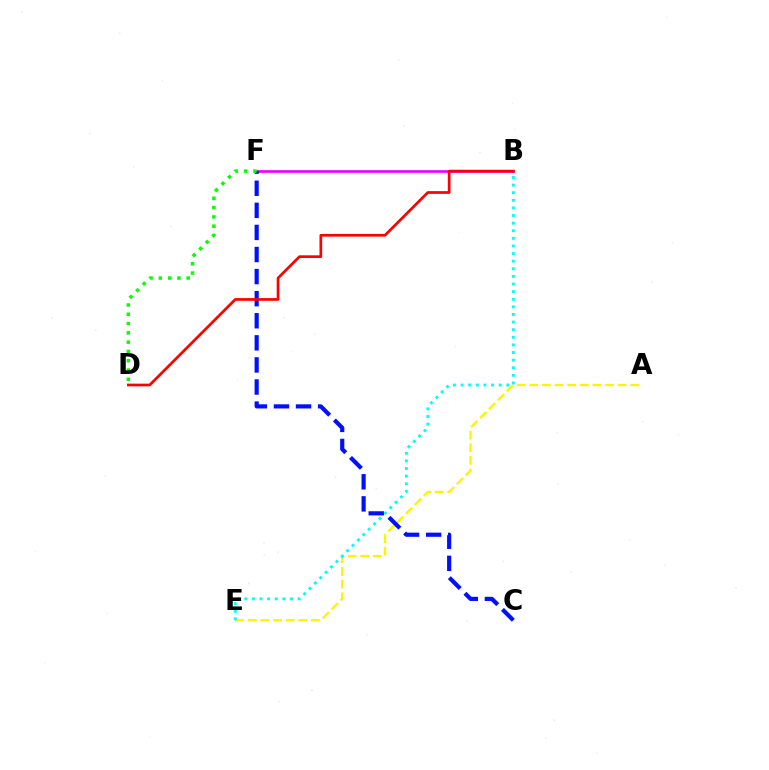{('A', 'E'): [{'color': '#fcf500', 'line_style': 'dashed', 'thickness': 1.71}], ('B', 'E'): [{'color': '#00fff6', 'line_style': 'dotted', 'thickness': 2.07}], ('B', 'F'): [{'color': '#ee00ff', 'line_style': 'solid', 'thickness': 1.92}], ('C', 'F'): [{'color': '#0010ff', 'line_style': 'dashed', 'thickness': 3.0}], ('D', 'F'): [{'color': '#08ff00', 'line_style': 'dotted', 'thickness': 2.52}], ('B', 'D'): [{'color': '#ff0000', 'line_style': 'solid', 'thickness': 1.95}]}